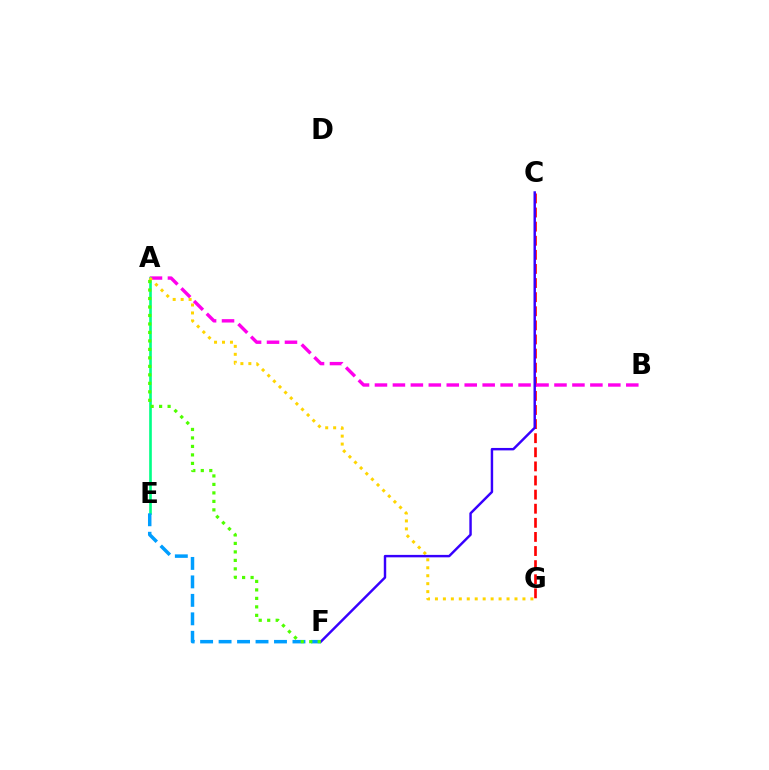{('C', 'G'): [{'color': '#ff0000', 'line_style': 'dashed', 'thickness': 1.92}], ('A', 'B'): [{'color': '#ff00ed', 'line_style': 'dashed', 'thickness': 2.44}], ('A', 'E'): [{'color': '#00ff86', 'line_style': 'solid', 'thickness': 1.9}], ('A', 'G'): [{'color': '#ffd500', 'line_style': 'dotted', 'thickness': 2.16}], ('E', 'F'): [{'color': '#009eff', 'line_style': 'dashed', 'thickness': 2.51}], ('C', 'F'): [{'color': '#3700ff', 'line_style': 'solid', 'thickness': 1.76}], ('A', 'F'): [{'color': '#4fff00', 'line_style': 'dotted', 'thickness': 2.3}]}